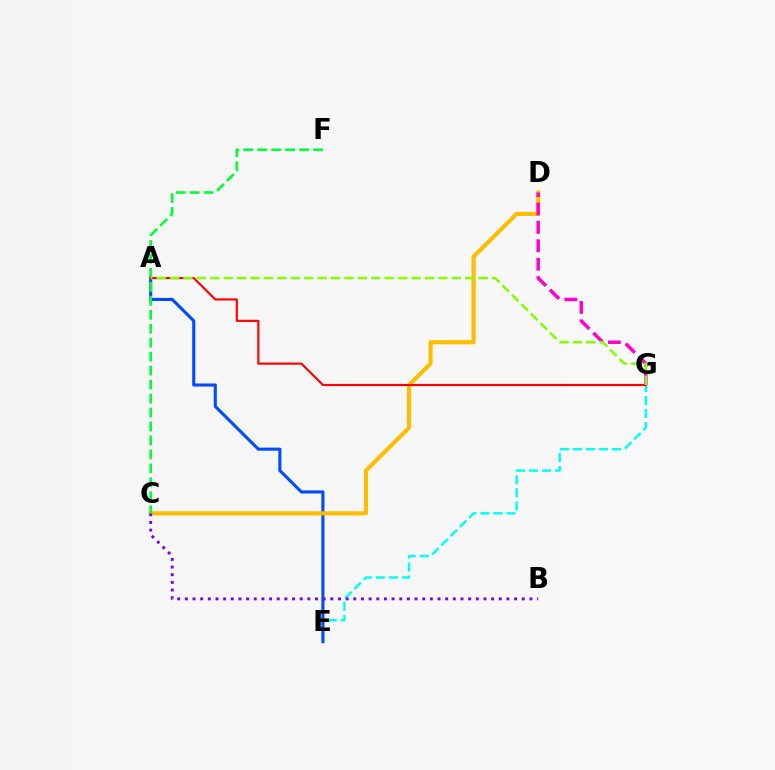{('E', 'G'): [{'color': '#00fff6', 'line_style': 'dashed', 'thickness': 1.77}], ('A', 'E'): [{'color': '#004bff', 'line_style': 'solid', 'thickness': 2.23}], ('C', 'D'): [{'color': '#ffbd00', 'line_style': 'solid', 'thickness': 2.99}], ('B', 'C'): [{'color': '#7200ff', 'line_style': 'dotted', 'thickness': 2.08}], ('C', 'F'): [{'color': '#00ff39', 'line_style': 'dashed', 'thickness': 1.9}], ('A', 'G'): [{'color': '#ff0000', 'line_style': 'solid', 'thickness': 1.55}, {'color': '#84ff00', 'line_style': 'dashed', 'thickness': 1.82}], ('D', 'G'): [{'color': '#ff00cf', 'line_style': 'dashed', 'thickness': 2.5}]}